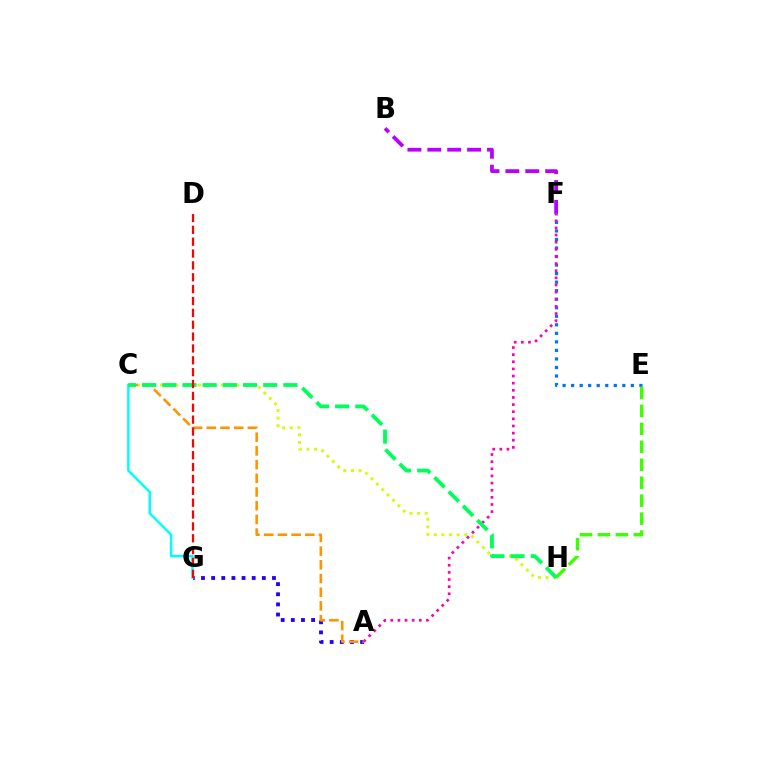{('E', 'F'): [{'color': '#0074ff', 'line_style': 'dotted', 'thickness': 2.32}], ('C', 'H'): [{'color': '#d1ff00', 'line_style': 'dotted', 'thickness': 2.07}, {'color': '#00ff5c', 'line_style': 'dashed', 'thickness': 2.74}], ('A', 'G'): [{'color': '#2500ff', 'line_style': 'dotted', 'thickness': 2.76}], ('A', 'F'): [{'color': '#ff00ac', 'line_style': 'dotted', 'thickness': 1.94}], ('E', 'H'): [{'color': '#3dff00', 'line_style': 'dashed', 'thickness': 2.44}], ('C', 'G'): [{'color': '#00fff6', 'line_style': 'solid', 'thickness': 1.77}], ('A', 'C'): [{'color': '#ff9400', 'line_style': 'dashed', 'thickness': 1.86}], ('B', 'F'): [{'color': '#b900ff', 'line_style': 'dashed', 'thickness': 2.7}], ('D', 'G'): [{'color': '#ff0000', 'line_style': 'dashed', 'thickness': 1.61}]}